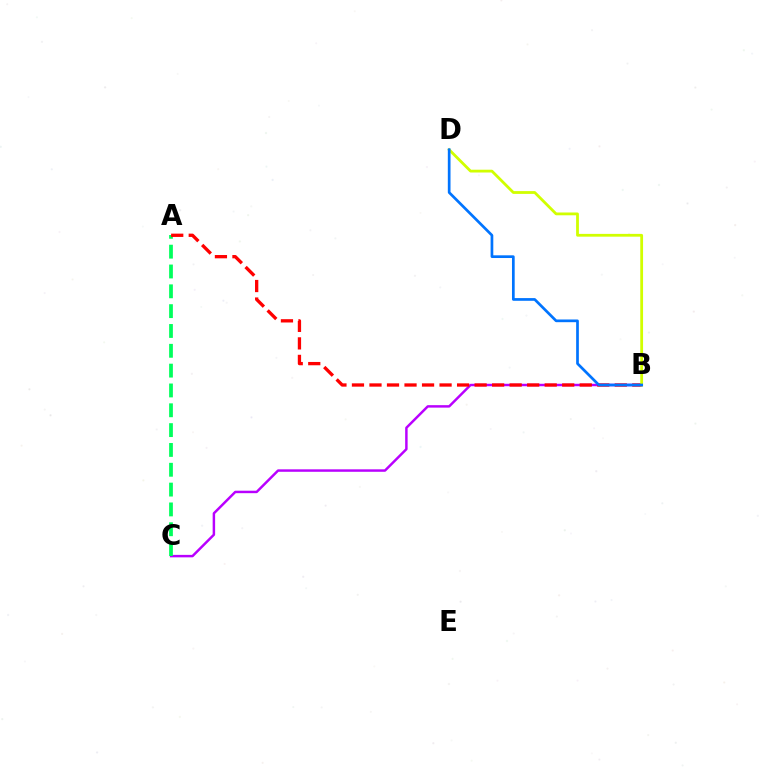{('B', 'C'): [{'color': '#b900ff', 'line_style': 'solid', 'thickness': 1.77}], ('A', 'C'): [{'color': '#00ff5c', 'line_style': 'dashed', 'thickness': 2.69}], ('A', 'B'): [{'color': '#ff0000', 'line_style': 'dashed', 'thickness': 2.38}], ('B', 'D'): [{'color': '#d1ff00', 'line_style': 'solid', 'thickness': 2.01}, {'color': '#0074ff', 'line_style': 'solid', 'thickness': 1.95}]}